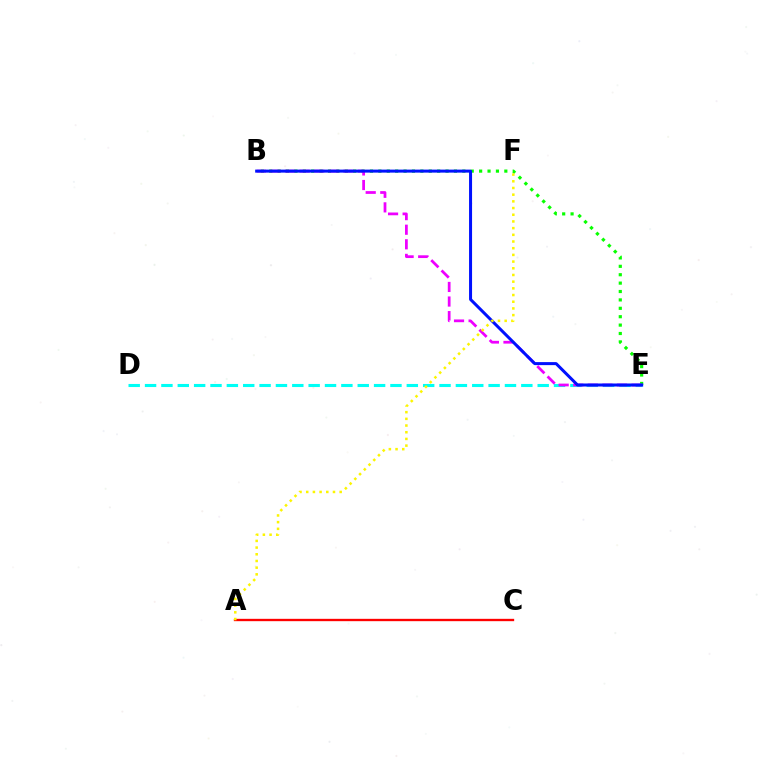{('D', 'E'): [{'color': '#00fff6', 'line_style': 'dashed', 'thickness': 2.22}], ('B', 'E'): [{'color': '#08ff00', 'line_style': 'dotted', 'thickness': 2.28}, {'color': '#ee00ff', 'line_style': 'dashed', 'thickness': 1.98}, {'color': '#0010ff', 'line_style': 'solid', 'thickness': 2.17}], ('A', 'C'): [{'color': '#ff0000', 'line_style': 'solid', 'thickness': 1.69}], ('A', 'F'): [{'color': '#fcf500', 'line_style': 'dotted', 'thickness': 1.82}]}